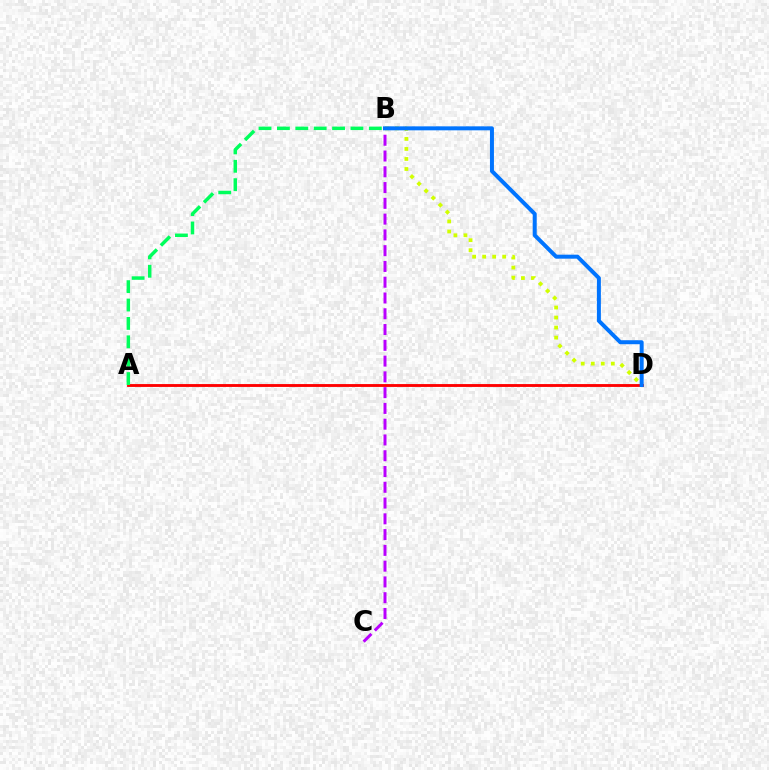{('A', 'D'): [{'color': '#ff0000', 'line_style': 'solid', 'thickness': 2.06}], ('B', 'D'): [{'color': '#d1ff00', 'line_style': 'dotted', 'thickness': 2.72}, {'color': '#0074ff', 'line_style': 'solid', 'thickness': 2.87}], ('B', 'C'): [{'color': '#b900ff', 'line_style': 'dashed', 'thickness': 2.14}], ('A', 'B'): [{'color': '#00ff5c', 'line_style': 'dashed', 'thickness': 2.5}]}